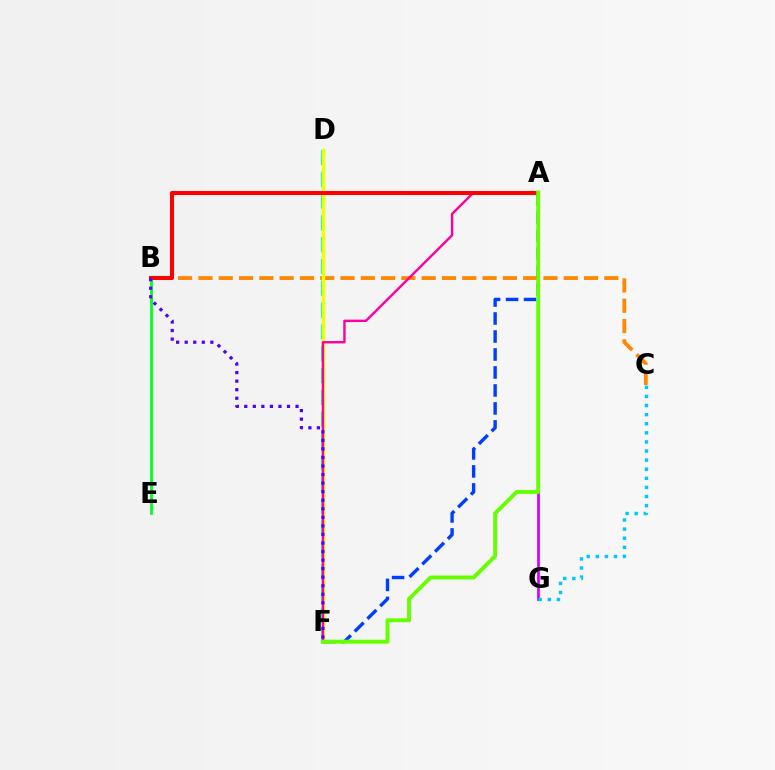{('D', 'F'): [{'color': '#00ffaf', 'line_style': 'dashed', 'thickness': 2.96}, {'color': '#eeff00', 'line_style': 'solid', 'thickness': 2.44}], ('B', 'C'): [{'color': '#ff8800', 'line_style': 'dashed', 'thickness': 2.76}], ('B', 'E'): [{'color': '#00ff27', 'line_style': 'solid', 'thickness': 2.02}], ('A', 'F'): [{'color': '#ff00a0', 'line_style': 'solid', 'thickness': 1.73}, {'color': '#003fff', 'line_style': 'dashed', 'thickness': 2.44}, {'color': '#66ff00', 'line_style': 'solid', 'thickness': 2.81}], ('A', 'B'): [{'color': '#ff0000', 'line_style': 'solid', 'thickness': 2.91}], ('A', 'G'): [{'color': '#d600ff', 'line_style': 'solid', 'thickness': 1.98}], ('B', 'F'): [{'color': '#4f00ff', 'line_style': 'dotted', 'thickness': 2.32}], ('C', 'G'): [{'color': '#00c7ff', 'line_style': 'dotted', 'thickness': 2.47}]}